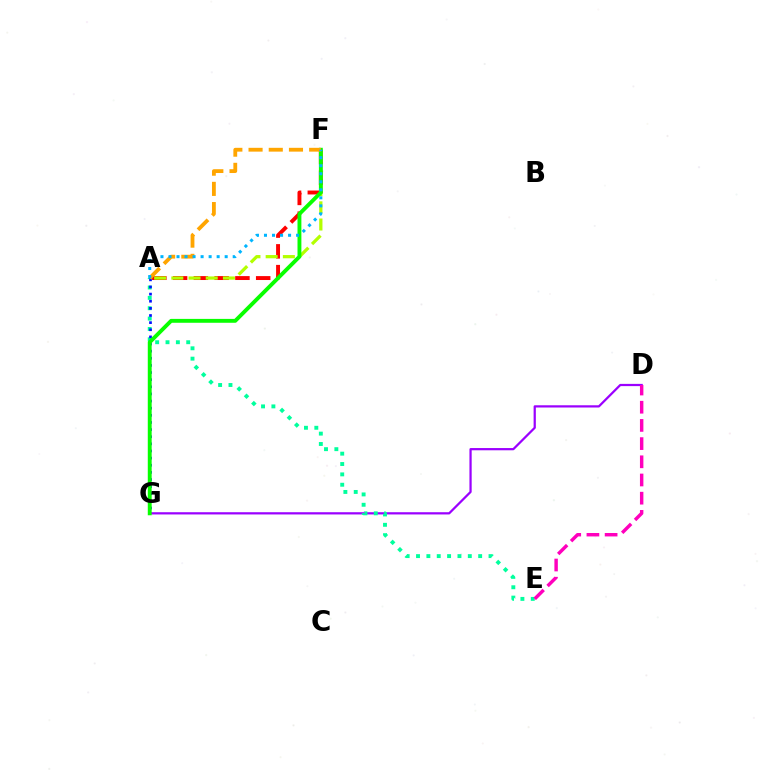{('A', 'F'): [{'color': '#ff0000', 'line_style': 'dashed', 'thickness': 2.82}, {'color': '#b3ff00', 'line_style': 'dashed', 'thickness': 2.34}, {'color': '#ffa500', 'line_style': 'dashed', 'thickness': 2.74}, {'color': '#00b5ff', 'line_style': 'dotted', 'thickness': 2.18}], ('D', 'G'): [{'color': '#9b00ff', 'line_style': 'solid', 'thickness': 1.61}], ('A', 'E'): [{'color': '#00ff9d', 'line_style': 'dotted', 'thickness': 2.81}], ('A', 'G'): [{'color': '#0010ff', 'line_style': 'dotted', 'thickness': 1.94}], ('F', 'G'): [{'color': '#08ff00', 'line_style': 'solid', 'thickness': 2.79}], ('D', 'E'): [{'color': '#ff00bd', 'line_style': 'dashed', 'thickness': 2.47}]}